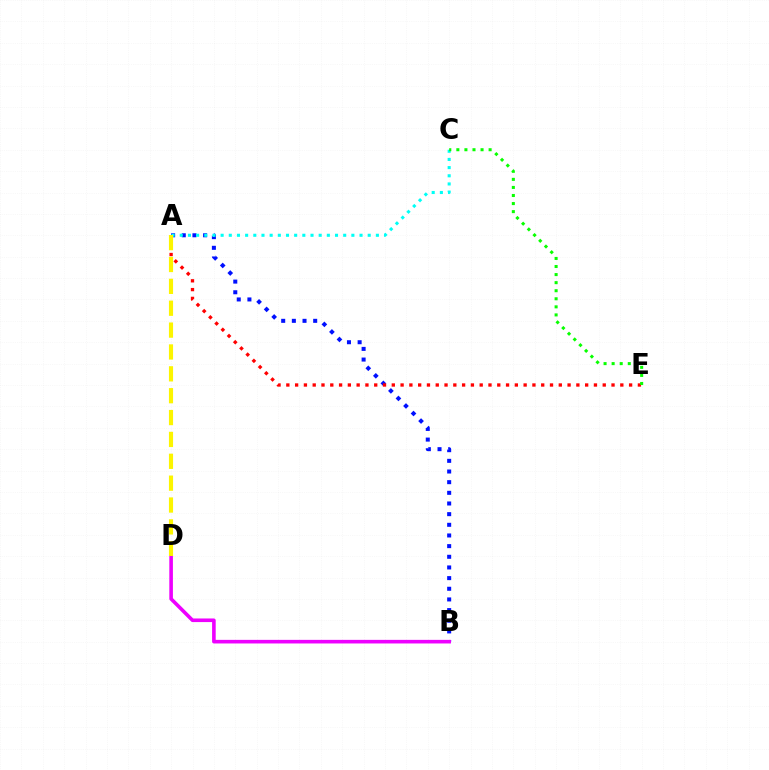{('A', 'B'): [{'color': '#0010ff', 'line_style': 'dotted', 'thickness': 2.9}], ('A', 'E'): [{'color': '#ff0000', 'line_style': 'dotted', 'thickness': 2.39}], ('B', 'D'): [{'color': '#ee00ff', 'line_style': 'solid', 'thickness': 2.6}], ('A', 'C'): [{'color': '#00fff6', 'line_style': 'dotted', 'thickness': 2.22}], ('A', 'D'): [{'color': '#fcf500', 'line_style': 'dashed', 'thickness': 2.97}], ('C', 'E'): [{'color': '#08ff00', 'line_style': 'dotted', 'thickness': 2.19}]}